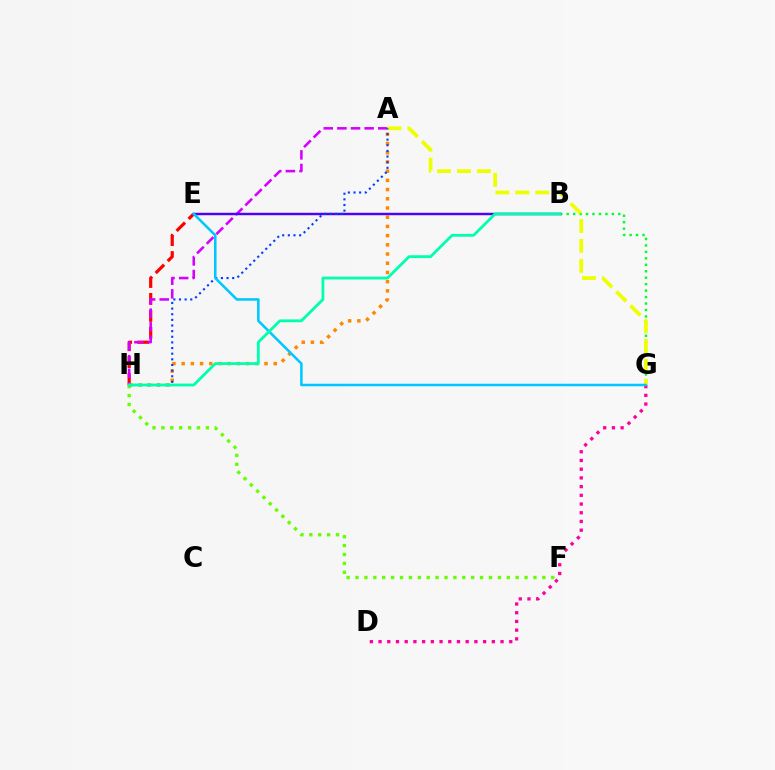{('E', 'H'): [{'color': '#ff0000', 'line_style': 'dashed', 'thickness': 2.3}], ('A', 'H'): [{'color': '#d600ff', 'line_style': 'dashed', 'thickness': 1.85}, {'color': '#ff8800', 'line_style': 'dotted', 'thickness': 2.5}, {'color': '#003fff', 'line_style': 'dotted', 'thickness': 1.53}], ('F', 'H'): [{'color': '#66ff00', 'line_style': 'dotted', 'thickness': 2.42}], ('B', 'G'): [{'color': '#00ff27', 'line_style': 'dotted', 'thickness': 1.75}], ('A', 'G'): [{'color': '#eeff00', 'line_style': 'dashed', 'thickness': 2.71}], ('D', 'G'): [{'color': '#ff00a0', 'line_style': 'dotted', 'thickness': 2.37}], ('B', 'E'): [{'color': '#4f00ff', 'line_style': 'solid', 'thickness': 1.76}], ('E', 'G'): [{'color': '#00c7ff', 'line_style': 'solid', 'thickness': 1.82}], ('B', 'H'): [{'color': '#00ffaf', 'line_style': 'solid', 'thickness': 2.03}]}